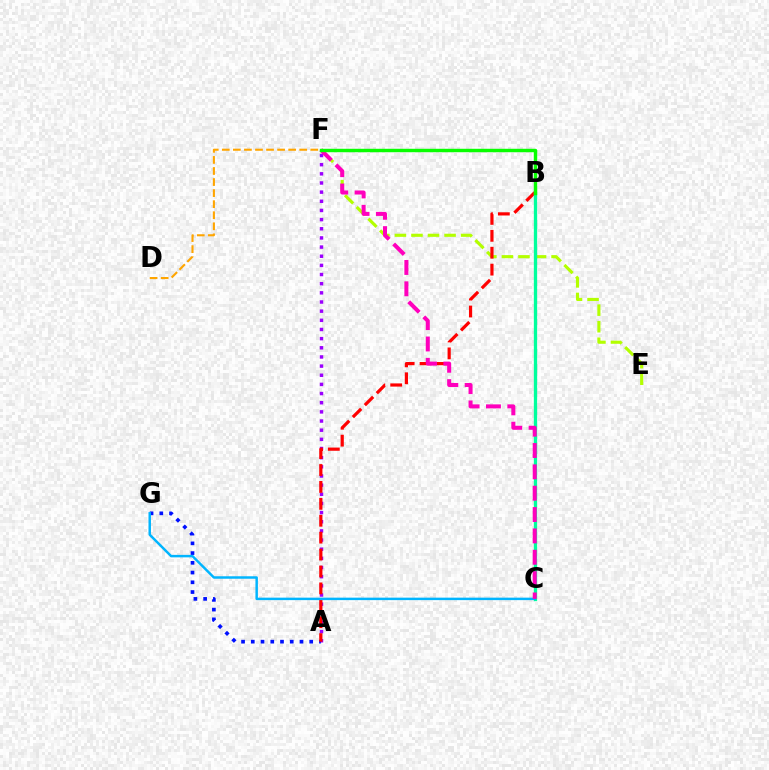{('E', 'F'): [{'color': '#b3ff00', 'line_style': 'dashed', 'thickness': 2.25}], ('A', 'F'): [{'color': '#9b00ff', 'line_style': 'dotted', 'thickness': 2.49}], ('A', 'G'): [{'color': '#0010ff', 'line_style': 'dotted', 'thickness': 2.65}], ('A', 'B'): [{'color': '#ff0000', 'line_style': 'dashed', 'thickness': 2.3}], ('B', 'C'): [{'color': '#00ff9d', 'line_style': 'solid', 'thickness': 2.39}], ('C', 'G'): [{'color': '#00b5ff', 'line_style': 'solid', 'thickness': 1.78}], ('D', 'F'): [{'color': '#ffa500', 'line_style': 'dashed', 'thickness': 1.5}], ('C', 'F'): [{'color': '#ff00bd', 'line_style': 'dashed', 'thickness': 2.9}], ('B', 'F'): [{'color': '#08ff00', 'line_style': 'solid', 'thickness': 2.47}]}